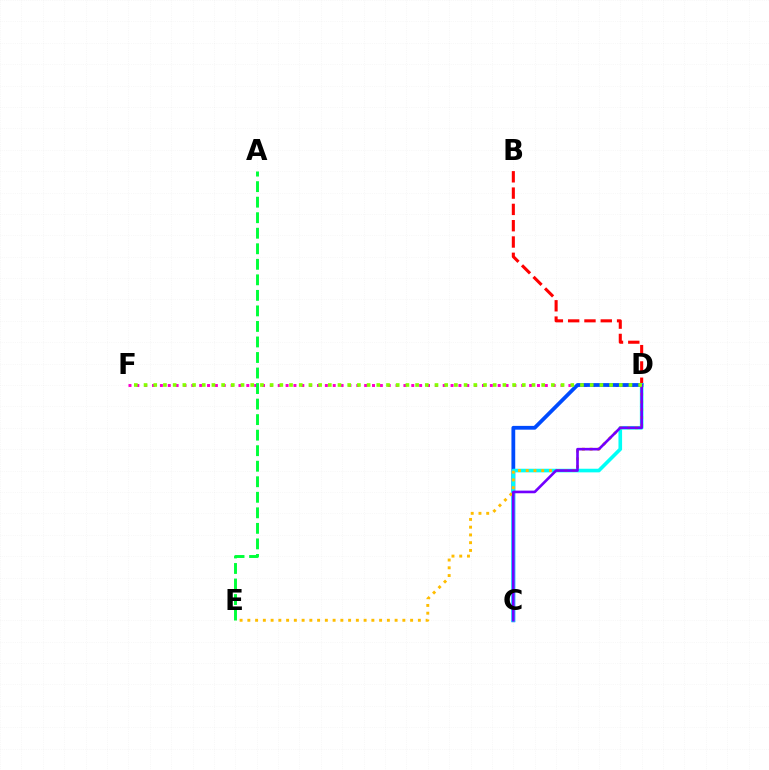{('D', 'F'): [{'color': '#ff00cf', 'line_style': 'dotted', 'thickness': 2.13}, {'color': '#84ff00', 'line_style': 'dotted', 'thickness': 2.64}], ('B', 'D'): [{'color': '#ff0000', 'line_style': 'dashed', 'thickness': 2.21}], ('C', 'D'): [{'color': '#004bff', 'line_style': 'solid', 'thickness': 2.73}, {'color': '#00fff6', 'line_style': 'solid', 'thickness': 2.61}, {'color': '#7200ff', 'line_style': 'solid', 'thickness': 1.9}], ('A', 'E'): [{'color': '#00ff39', 'line_style': 'dashed', 'thickness': 2.11}], ('D', 'E'): [{'color': '#ffbd00', 'line_style': 'dotted', 'thickness': 2.11}]}